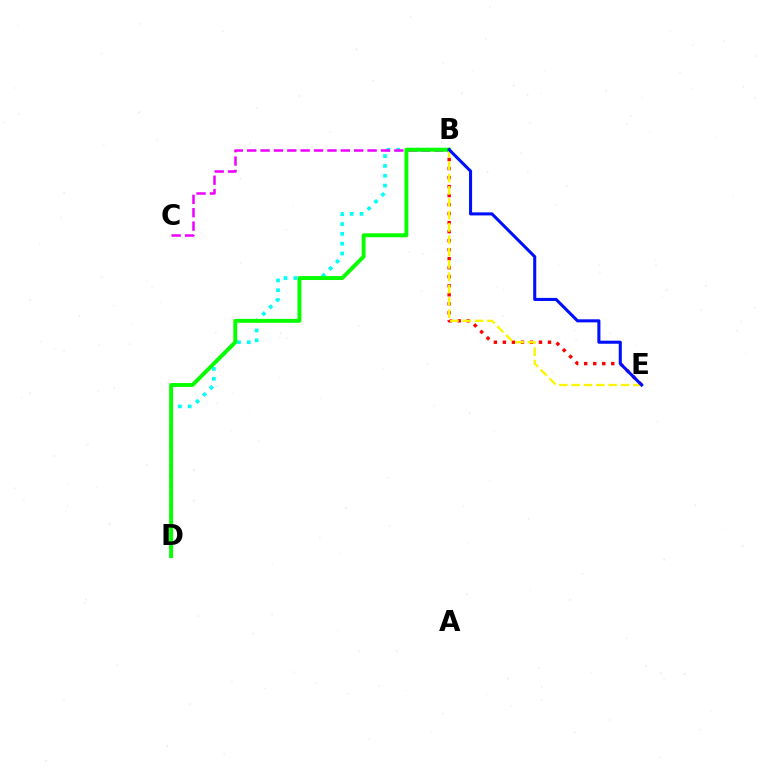{('B', 'D'): [{'color': '#00fff6', 'line_style': 'dotted', 'thickness': 2.67}, {'color': '#08ff00', 'line_style': 'solid', 'thickness': 2.82}], ('B', 'E'): [{'color': '#ff0000', 'line_style': 'dotted', 'thickness': 2.45}, {'color': '#fcf500', 'line_style': 'dashed', 'thickness': 1.68}, {'color': '#0010ff', 'line_style': 'solid', 'thickness': 2.21}], ('B', 'C'): [{'color': '#ee00ff', 'line_style': 'dashed', 'thickness': 1.82}]}